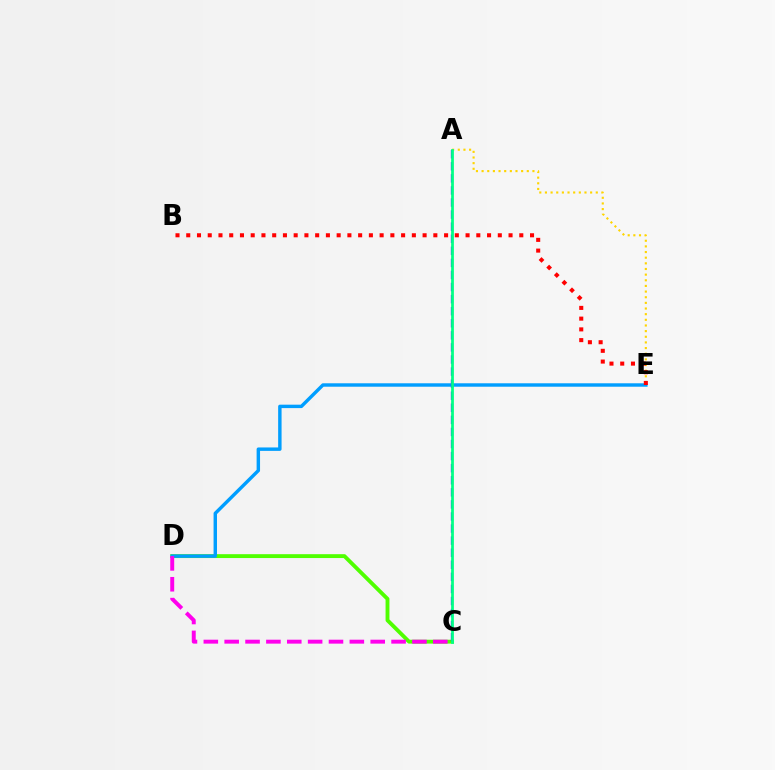{('C', 'D'): [{'color': '#4fff00', 'line_style': 'solid', 'thickness': 2.78}, {'color': '#ff00ed', 'line_style': 'dashed', 'thickness': 2.83}], ('A', 'E'): [{'color': '#ffd500', 'line_style': 'dotted', 'thickness': 1.53}], ('D', 'E'): [{'color': '#009eff', 'line_style': 'solid', 'thickness': 2.47}], ('B', 'E'): [{'color': '#ff0000', 'line_style': 'dotted', 'thickness': 2.92}], ('A', 'C'): [{'color': '#3700ff', 'line_style': 'dashed', 'thickness': 1.64}, {'color': '#00ff86', 'line_style': 'solid', 'thickness': 1.98}]}